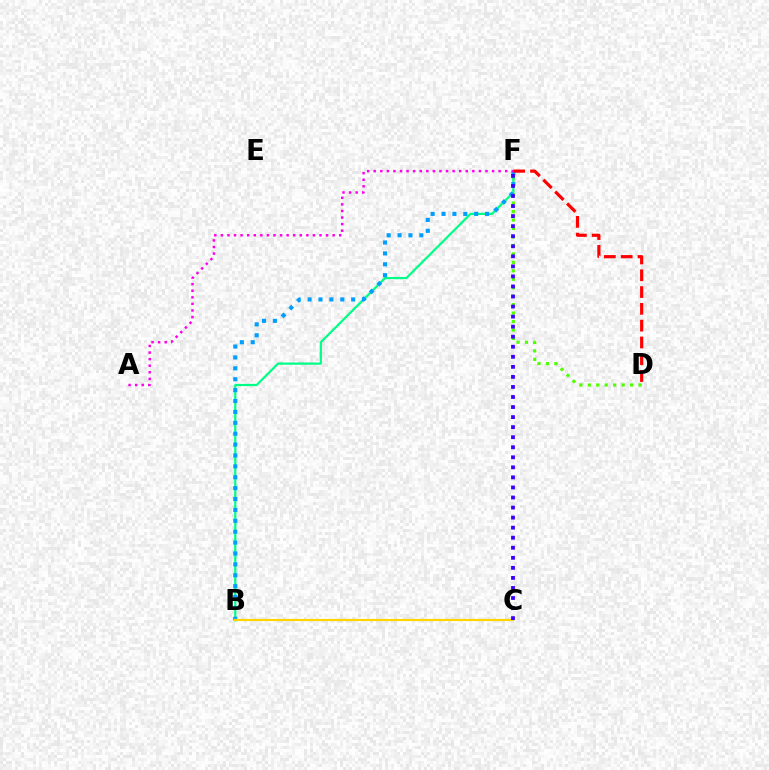{('D', 'F'): [{'color': '#4fff00', 'line_style': 'dotted', 'thickness': 2.3}, {'color': '#ff0000', 'line_style': 'dashed', 'thickness': 2.28}], ('B', 'F'): [{'color': '#00ff86', 'line_style': 'solid', 'thickness': 1.59}, {'color': '#009eff', 'line_style': 'dotted', 'thickness': 2.96}], ('B', 'C'): [{'color': '#ffd500', 'line_style': 'solid', 'thickness': 1.59}], ('C', 'F'): [{'color': '#3700ff', 'line_style': 'dotted', 'thickness': 2.73}], ('A', 'F'): [{'color': '#ff00ed', 'line_style': 'dotted', 'thickness': 1.79}]}